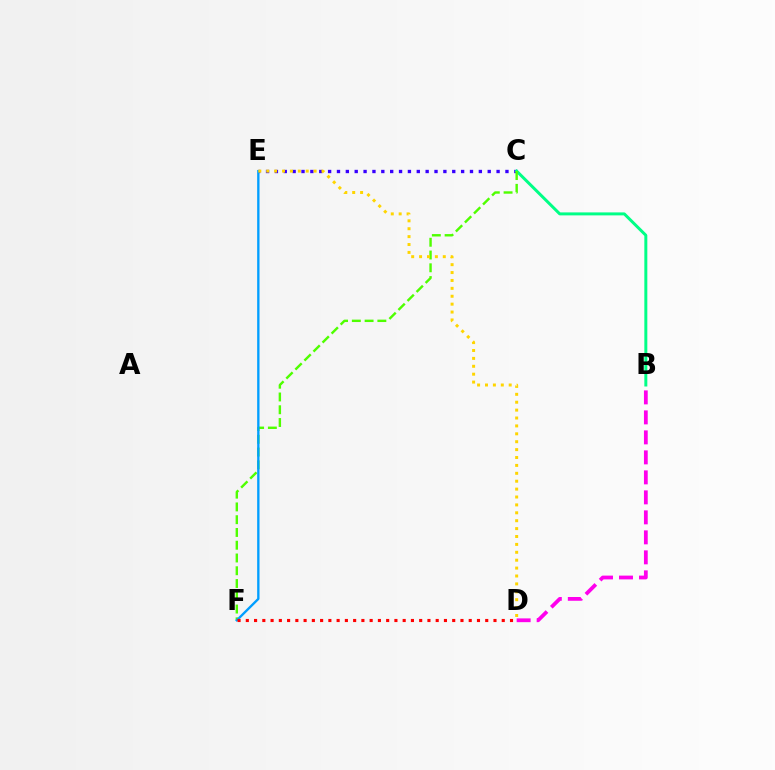{('C', 'E'): [{'color': '#3700ff', 'line_style': 'dotted', 'thickness': 2.41}], ('B', 'D'): [{'color': '#ff00ed', 'line_style': 'dashed', 'thickness': 2.72}], ('B', 'C'): [{'color': '#00ff86', 'line_style': 'solid', 'thickness': 2.15}], ('C', 'F'): [{'color': '#4fff00', 'line_style': 'dashed', 'thickness': 1.73}], ('E', 'F'): [{'color': '#009eff', 'line_style': 'solid', 'thickness': 1.69}], ('D', 'F'): [{'color': '#ff0000', 'line_style': 'dotted', 'thickness': 2.24}], ('D', 'E'): [{'color': '#ffd500', 'line_style': 'dotted', 'thickness': 2.15}]}